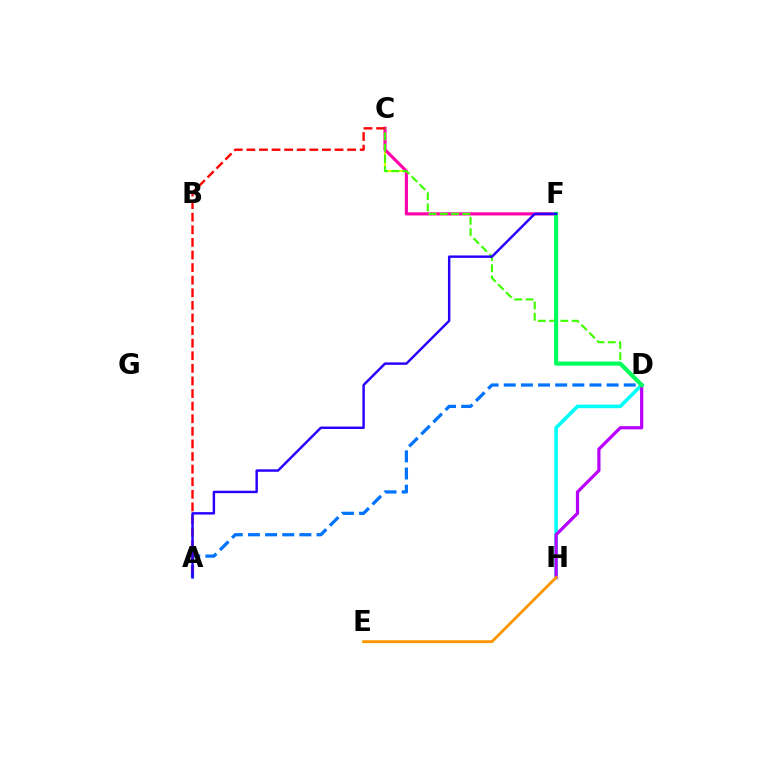{('C', 'F'): [{'color': '#d1ff00', 'line_style': 'solid', 'thickness': 1.52}, {'color': '#ff00ac', 'line_style': 'solid', 'thickness': 2.25}], ('A', 'D'): [{'color': '#0074ff', 'line_style': 'dashed', 'thickness': 2.33}], ('C', 'D'): [{'color': '#3dff00', 'line_style': 'dashed', 'thickness': 1.53}], ('D', 'H'): [{'color': '#00fff6', 'line_style': 'solid', 'thickness': 2.57}, {'color': '#b900ff', 'line_style': 'solid', 'thickness': 2.31}], ('E', 'H'): [{'color': '#ff9400', 'line_style': 'solid', 'thickness': 2.05}], ('D', 'F'): [{'color': '#00ff5c', 'line_style': 'solid', 'thickness': 2.99}], ('A', 'C'): [{'color': '#ff0000', 'line_style': 'dashed', 'thickness': 1.71}], ('A', 'F'): [{'color': '#2500ff', 'line_style': 'solid', 'thickness': 1.75}]}